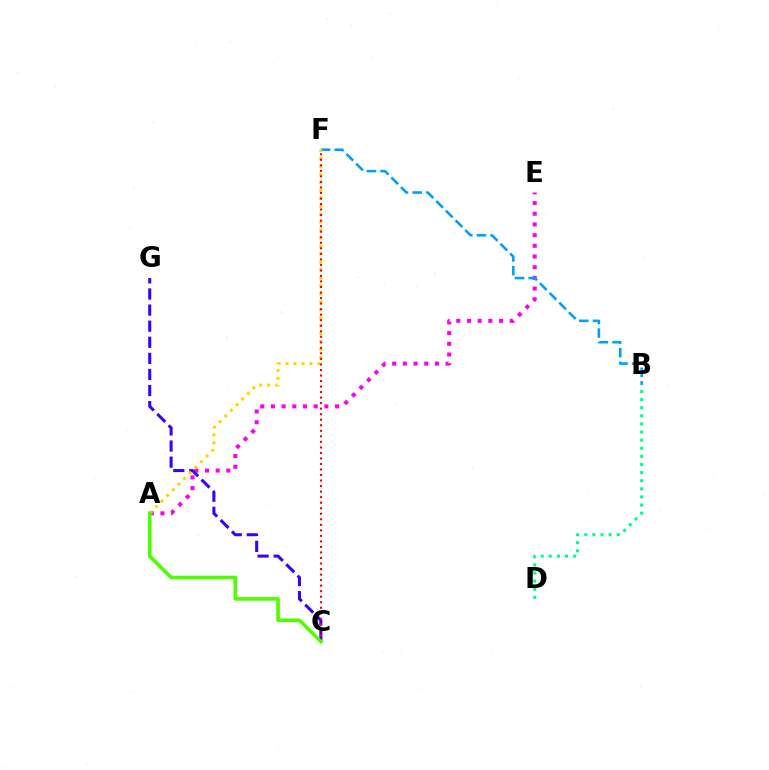{('A', 'E'): [{'color': '#ff00ed', 'line_style': 'dotted', 'thickness': 2.9}], ('B', 'F'): [{'color': '#009eff', 'line_style': 'dashed', 'thickness': 1.86}], ('C', 'G'): [{'color': '#3700ff', 'line_style': 'dashed', 'thickness': 2.19}], ('B', 'D'): [{'color': '#00ff86', 'line_style': 'dotted', 'thickness': 2.21}], ('A', 'F'): [{'color': '#ffd500', 'line_style': 'dotted', 'thickness': 2.16}], ('C', 'F'): [{'color': '#ff0000', 'line_style': 'dotted', 'thickness': 1.5}], ('A', 'C'): [{'color': '#4fff00', 'line_style': 'solid', 'thickness': 2.6}]}